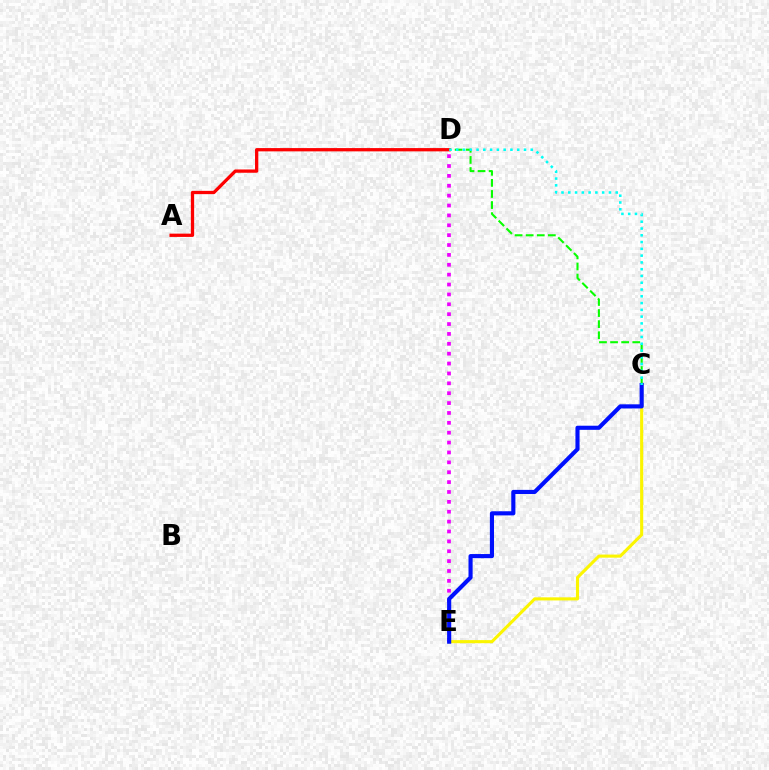{('C', 'E'): [{'color': '#fcf500', 'line_style': 'solid', 'thickness': 2.23}, {'color': '#0010ff', 'line_style': 'solid', 'thickness': 2.97}], ('C', 'D'): [{'color': '#08ff00', 'line_style': 'dashed', 'thickness': 1.51}, {'color': '#00fff6', 'line_style': 'dotted', 'thickness': 1.84}], ('A', 'D'): [{'color': '#ff0000', 'line_style': 'solid', 'thickness': 2.36}], ('D', 'E'): [{'color': '#ee00ff', 'line_style': 'dotted', 'thickness': 2.68}]}